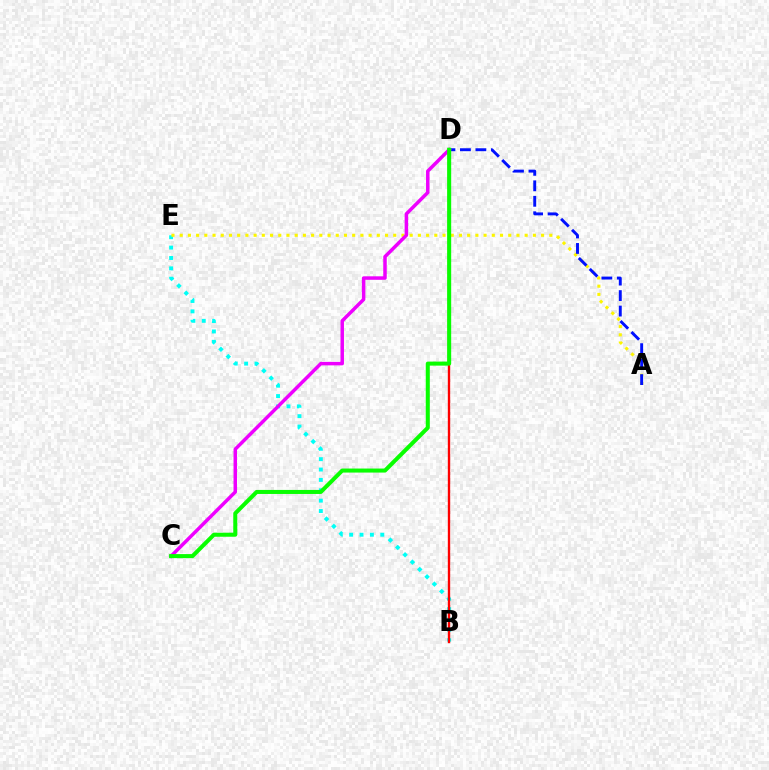{('B', 'E'): [{'color': '#00fff6', 'line_style': 'dotted', 'thickness': 2.82}], ('A', 'E'): [{'color': '#fcf500', 'line_style': 'dotted', 'thickness': 2.23}], ('A', 'D'): [{'color': '#0010ff', 'line_style': 'dashed', 'thickness': 2.1}], ('B', 'D'): [{'color': '#ff0000', 'line_style': 'solid', 'thickness': 1.7}], ('C', 'D'): [{'color': '#ee00ff', 'line_style': 'solid', 'thickness': 2.52}, {'color': '#08ff00', 'line_style': 'solid', 'thickness': 2.9}]}